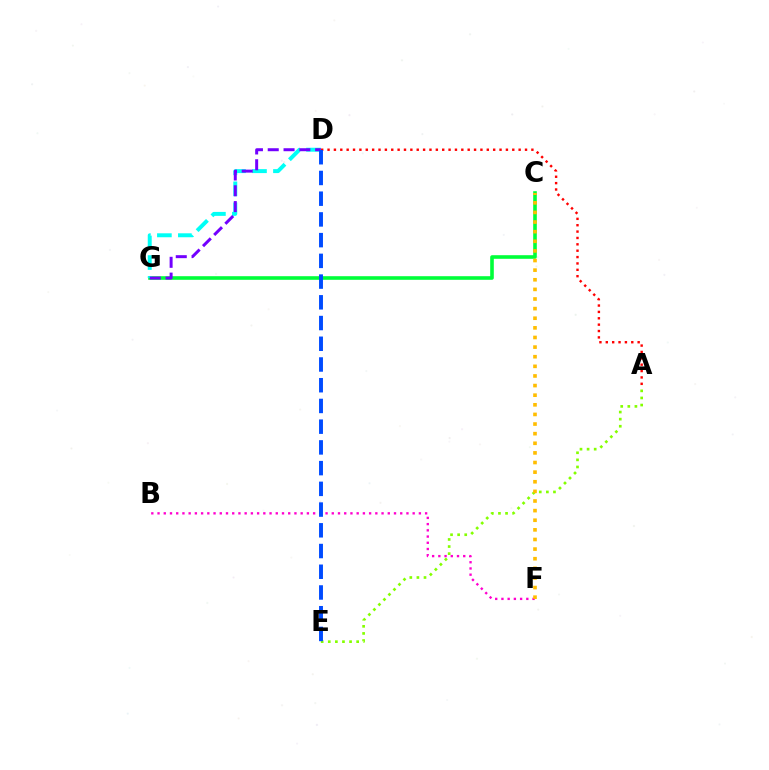{('A', 'D'): [{'color': '#ff0000', 'line_style': 'dotted', 'thickness': 1.73}], ('C', 'G'): [{'color': '#00ff39', 'line_style': 'solid', 'thickness': 2.6}], ('B', 'F'): [{'color': '#ff00cf', 'line_style': 'dotted', 'thickness': 1.69}], ('D', 'G'): [{'color': '#00fff6', 'line_style': 'dashed', 'thickness': 2.85}, {'color': '#7200ff', 'line_style': 'dashed', 'thickness': 2.15}], ('A', 'E'): [{'color': '#84ff00', 'line_style': 'dotted', 'thickness': 1.93}], ('D', 'E'): [{'color': '#004bff', 'line_style': 'dashed', 'thickness': 2.82}], ('C', 'F'): [{'color': '#ffbd00', 'line_style': 'dotted', 'thickness': 2.61}]}